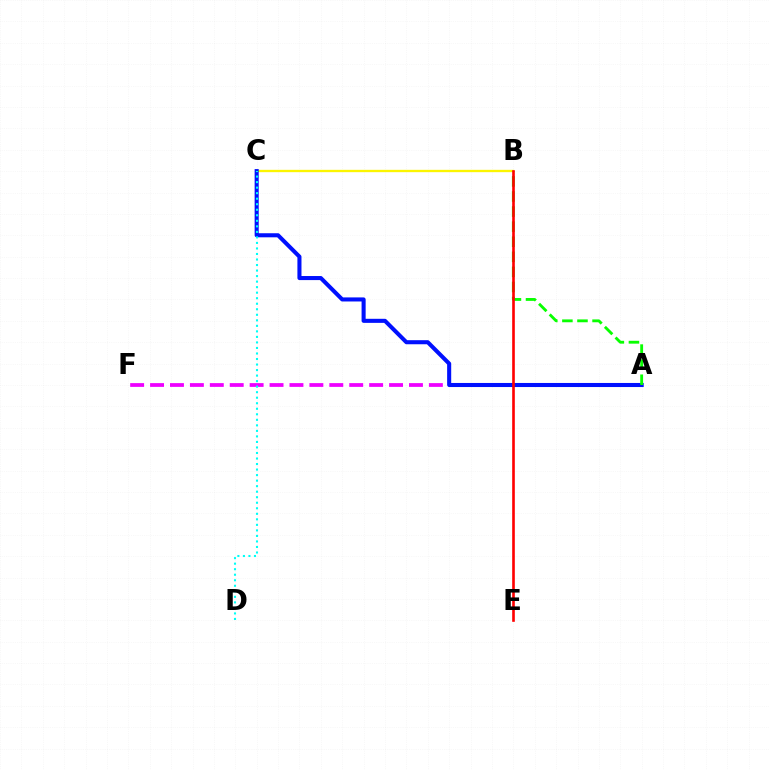{('B', 'C'): [{'color': '#fcf500', 'line_style': 'solid', 'thickness': 1.68}], ('A', 'F'): [{'color': '#ee00ff', 'line_style': 'dashed', 'thickness': 2.71}], ('A', 'C'): [{'color': '#0010ff', 'line_style': 'solid', 'thickness': 2.93}], ('C', 'D'): [{'color': '#00fff6', 'line_style': 'dotted', 'thickness': 1.5}], ('A', 'B'): [{'color': '#08ff00', 'line_style': 'dashed', 'thickness': 2.05}], ('B', 'E'): [{'color': '#ff0000', 'line_style': 'solid', 'thickness': 1.9}]}